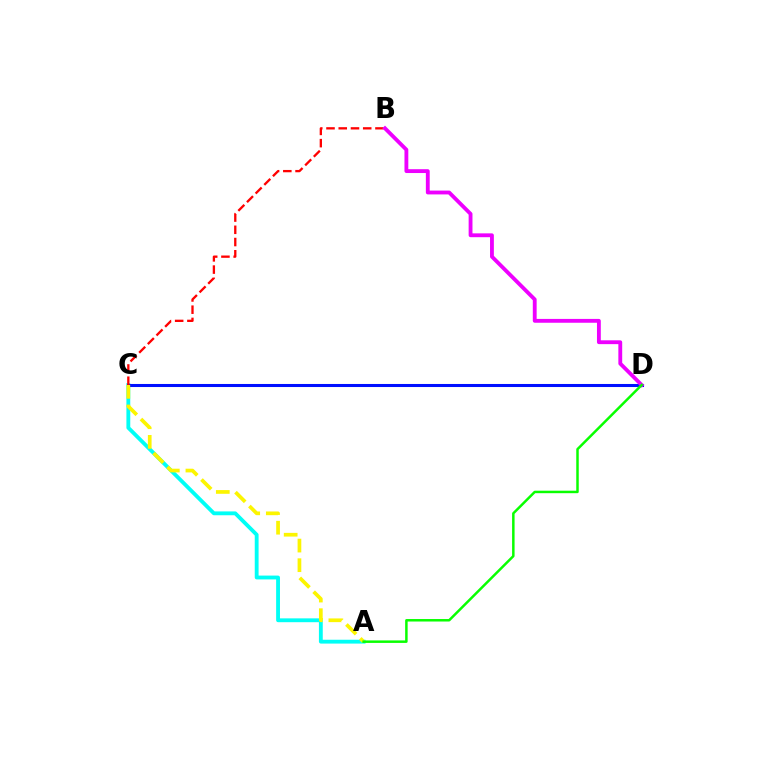{('A', 'C'): [{'color': '#00fff6', 'line_style': 'solid', 'thickness': 2.76}, {'color': '#fcf500', 'line_style': 'dashed', 'thickness': 2.67}], ('C', 'D'): [{'color': '#0010ff', 'line_style': 'solid', 'thickness': 2.2}], ('B', 'C'): [{'color': '#ff0000', 'line_style': 'dashed', 'thickness': 1.66}], ('B', 'D'): [{'color': '#ee00ff', 'line_style': 'solid', 'thickness': 2.76}], ('A', 'D'): [{'color': '#08ff00', 'line_style': 'solid', 'thickness': 1.79}]}